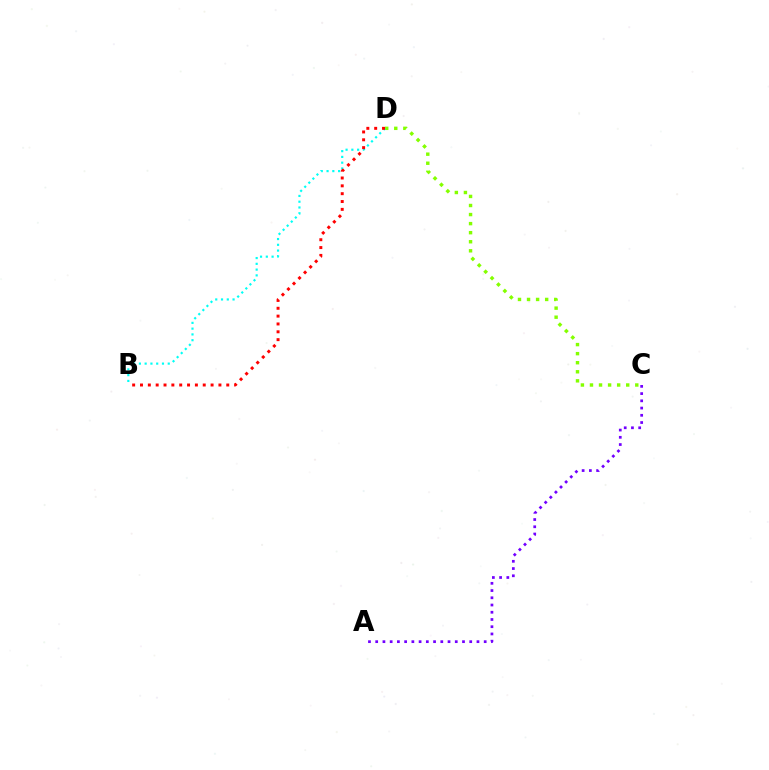{('A', 'C'): [{'color': '#7200ff', 'line_style': 'dotted', 'thickness': 1.97}], ('C', 'D'): [{'color': '#84ff00', 'line_style': 'dotted', 'thickness': 2.46}], ('B', 'D'): [{'color': '#00fff6', 'line_style': 'dotted', 'thickness': 1.57}, {'color': '#ff0000', 'line_style': 'dotted', 'thickness': 2.13}]}